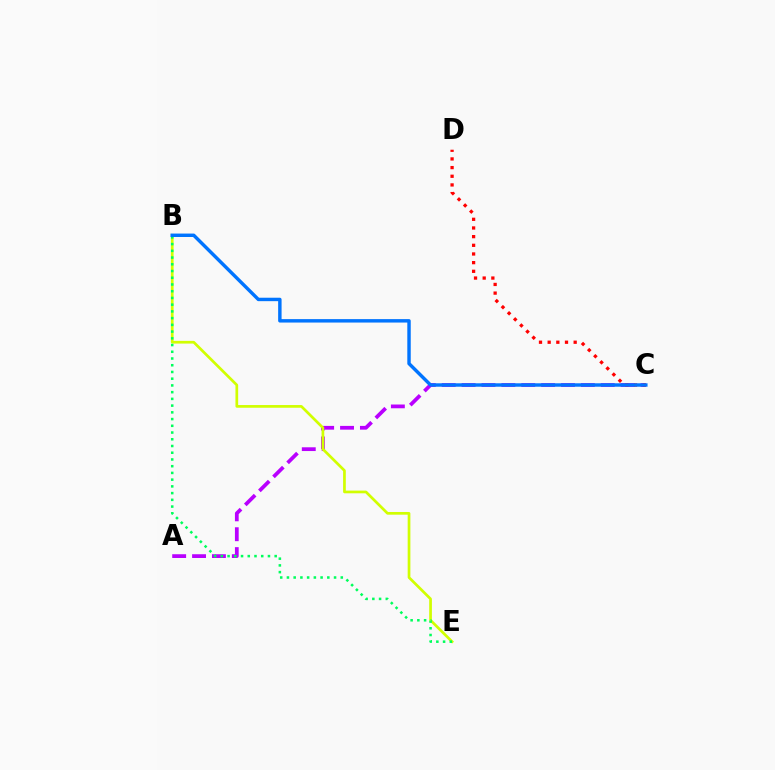{('A', 'C'): [{'color': '#b900ff', 'line_style': 'dashed', 'thickness': 2.7}], ('B', 'E'): [{'color': '#d1ff00', 'line_style': 'solid', 'thickness': 1.95}, {'color': '#00ff5c', 'line_style': 'dotted', 'thickness': 1.83}], ('C', 'D'): [{'color': '#ff0000', 'line_style': 'dotted', 'thickness': 2.35}], ('B', 'C'): [{'color': '#0074ff', 'line_style': 'solid', 'thickness': 2.47}]}